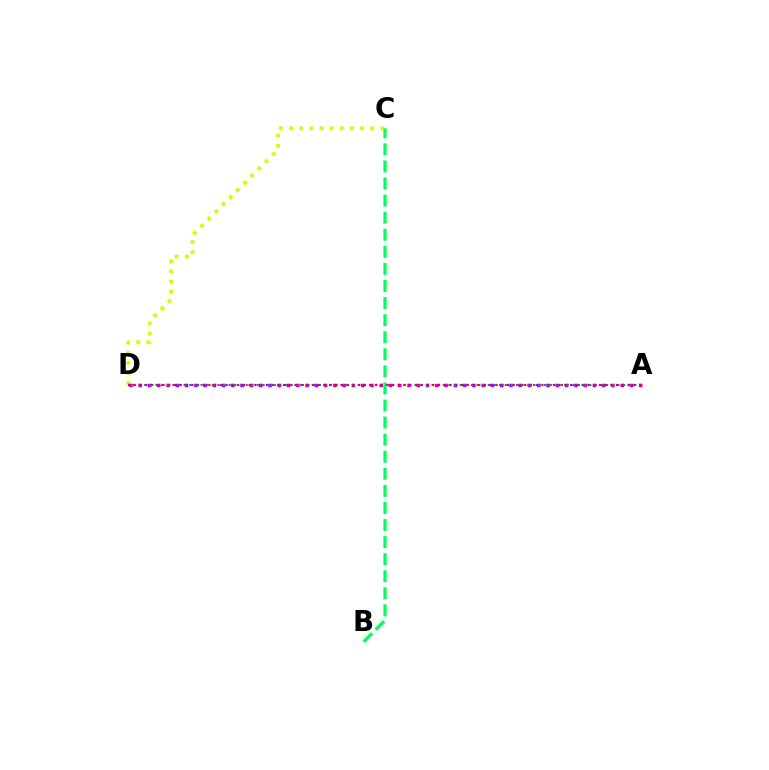{('C', 'D'): [{'color': '#d1ff00', 'line_style': 'dotted', 'thickness': 2.75}], ('A', 'D'): [{'color': '#b900ff', 'line_style': 'dotted', 'thickness': 2.52}, {'color': '#0074ff', 'line_style': 'dotted', 'thickness': 1.53}, {'color': '#ff0000', 'line_style': 'dotted', 'thickness': 1.56}], ('B', 'C'): [{'color': '#00ff5c', 'line_style': 'dashed', 'thickness': 2.32}]}